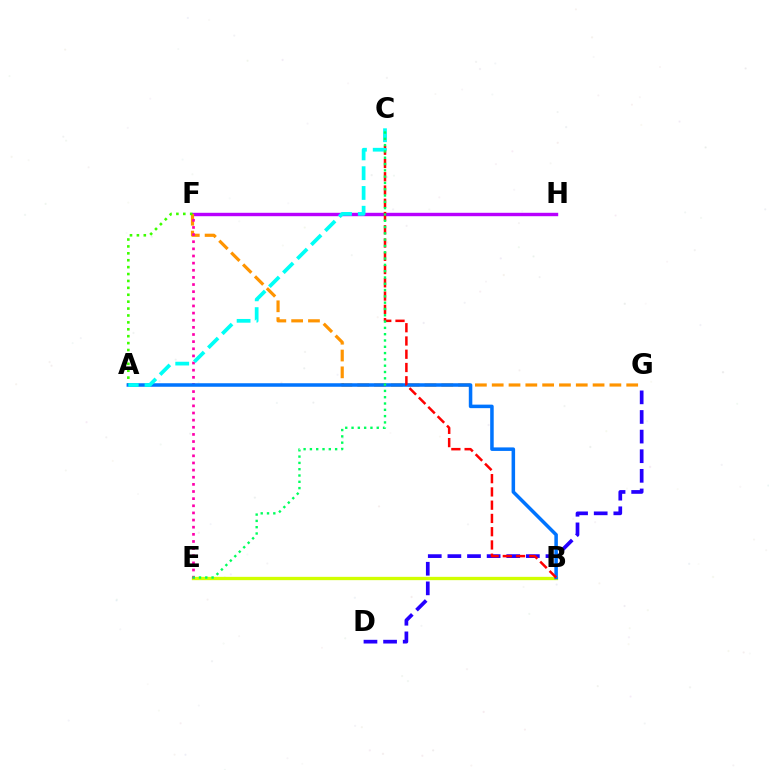{('B', 'E'): [{'color': '#d1ff00', 'line_style': 'solid', 'thickness': 2.38}], ('F', 'H'): [{'color': '#b900ff', 'line_style': 'solid', 'thickness': 2.45}], ('D', 'G'): [{'color': '#2500ff', 'line_style': 'dashed', 'thickness': 2.67}], ('F', 'G'): [{'color': '#ff9400', 'line_style': 'dashed', 'thickness': 2.28}], ('E', 'F'): [{'color': '#ff00ac', 'line_style': 'dotted', 'thickness': 1.94}], ('A', 'F'): [{'color': '#3dff00', 'line_style': 'dotted', 'thickness': 1.88}], ('A', 'B'): [{'color': '#0074ff', 'line_style': 'solid', 'thickness': 2.53}], ('B', 'C'): [{'color': '#ff0000', 'line_style': 'dashed', 'thickness': 1.8}], ('A', 'C'): [{'color': '#00fff6', 'line_style': 'dashed', 'thickness': 2.69}], ('C', 'E'): [{'color': '#00ff5c', 'line_style': 'dotted', 'thickness': 1.71}]}